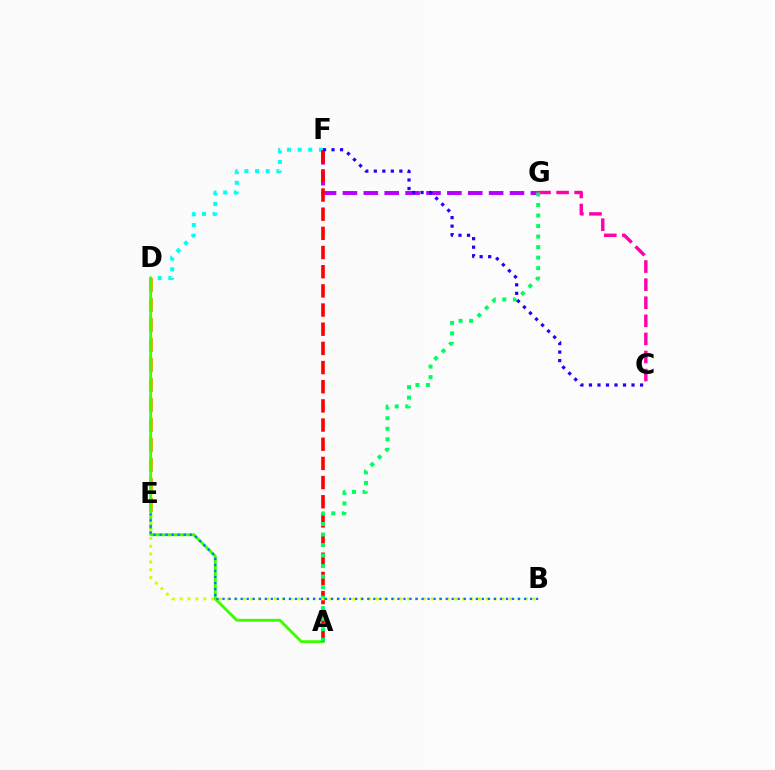{('F', 'G'): [{'color': '#b900ff', 'line_style': 'dashed', 'thickness': 2.84}], ('D', 'F'): [{'color': '#00fff6', 'line_style': 'dotted', 'thickness': 2.89}], ('D', 'E'): [{'color': '#ff9400', 'line_style': 'dashed', 'thickness': 2.72}], ('A', 'D'): [{'color': '#3dff00', 'line_style': 'solid', 'thickness': 2.07}], ('C', 'G'): [{'color': '#ff00ac', 'line_style': 'dashed', 'thickness': 2.46}], ('A', 'F'): [{'color': '#ff0000', 'line_style': 'dashed', 'thickness': 2.6}], ('A', 'G'): [{'color': '#00ff5c', 'line_style': 'dotted', 'thickness': 2.86}], ('B', 'E'): [{'color': '#d1ff00', 'line_style': 'dotted', 'thickness': 2.13}, {'color': '#0074ff', 'line_style': 'dotted', 'thickness': 1.64}], ('C', 'F'): [{'color': '#2500ff', 'line_style': 'dotted', 'thickness': 2.31}]}